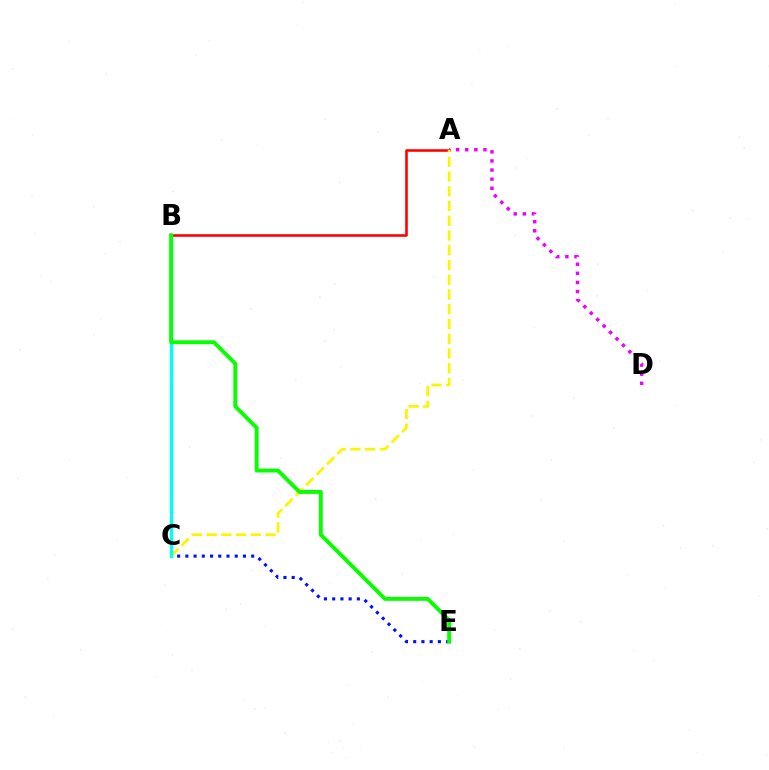{('A', 'D'): [{'color': '#ee00ff', 'line_style': 'dotted', 'thickness': 2.47}], ('A', 'B'): [{'color': '#ff0000', 'line_style': 'solid', 'thickness': 1.86}], ('A', 'C'): [{'color': '#fcf500', 'line_style': 'dashed', 'thickness': 2.0}], ('C', 'E'): [{'color': '#0010ff', 'line_style': 'dotted', 'thickness': 2.24}], ('B', 'C'): [{'color': '#00fff6', 'line_style': 'solid', 'thickness': 2.42}], ('B', 'E'): [{'color': '#08ff00', 'line_style': 'solid', 'thickness': 2.81}]}